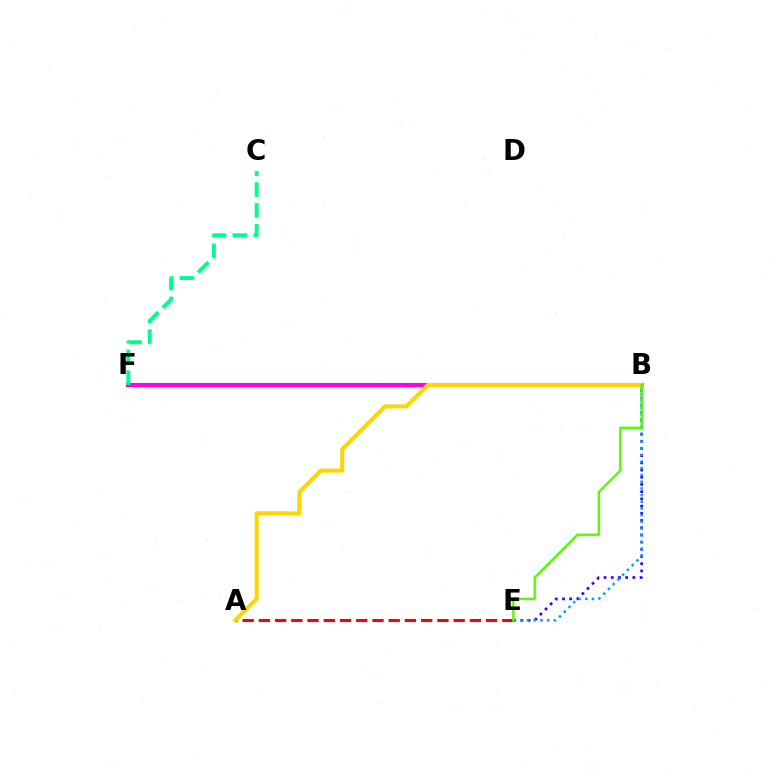{('B', 'F'): [{'color': '#ff00ed', 'line_style': 'solid', 'thickness': 2.97}], ('B', 'E'): [{'color': '#3700ff', 'line_style': 'dotted', 'thickness': 1.96}, {'color': '#009eff', 'line_style': 'dotted', 'thickness': 1.82}, {'color': '#4fff00', 'line_style': 'solid', 'thickness': 1.7}], ('A', 'E'): [{'color': '#ff0000', 'line_style': 'dashed', 'thickness': 2.2}], ('A', 'B'): [{'color': '#ffd500', 'line_style': 'solid', 'thickness': 2.9}], ('C', 'F'): [{'color': '#00ff86', 'line_style': 'dashed', 'thickness': 2.83}]}